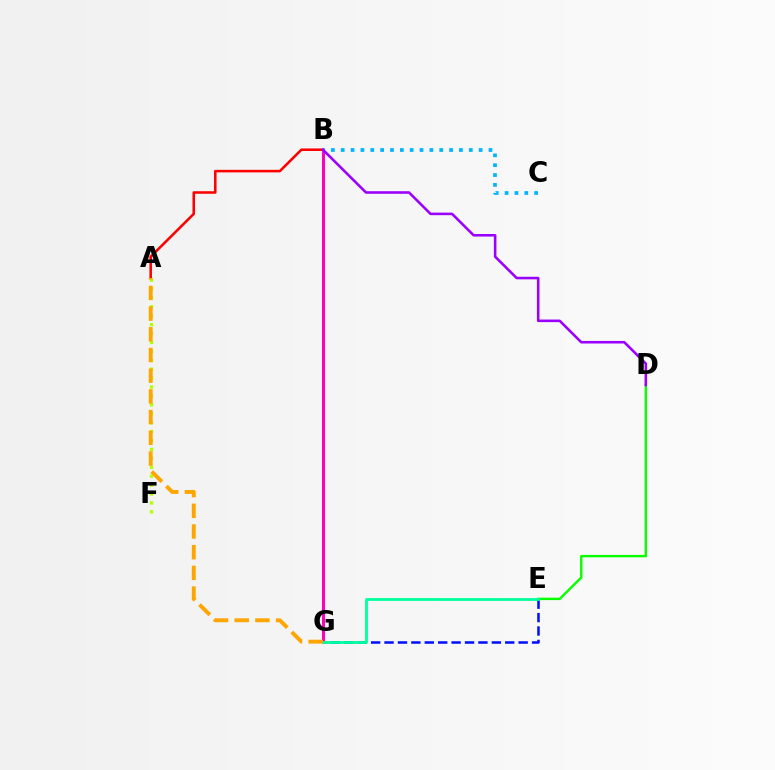{('A', 'B'): [{'color': '#ff0000', 'line_style': 'solid', 'thickness': 1.84}], ('E', 'G'): [{'color': '#0010ff', 'line_style': 'dashed', 'thickness': 1.82}, {'color': '#00ff9d', 'line_style': 'solid', 'thickness': 2.0}], ('A', 'F'): [{'color': '#b3ff00', 'line_style': 'dotted', 'thickness': 2.42}], ('D', 'E'): [{'color': '#08ff00', 'line_style': 'solid', 'thickness': 1.73}], ('B', 'G'): [{'color': '#ff00bd', 'line_style': 'solid', 'thickness': 2.17}], ('B', 'C'): [{'color': '#00b5ff', 'line_style': 'dotted', 'thickness': 2.68}], ('B', 'D'): [{'color': '#9b00ff', 'line_style': 'solid', 'thickness': 1.85}], ('A', 'G'): [{'color': '#ffa500', 'line_style': 'dashed', 'thickness': 2.81}]}